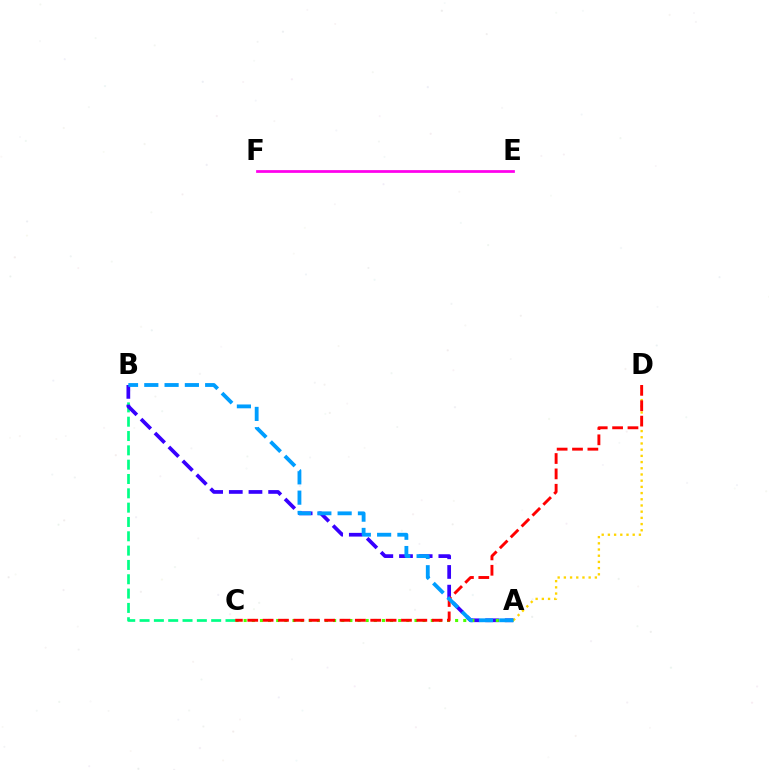{('B', 'C'): [{'color': '#00ff86', 'line_style': 'dashed', 'thickness': 1.95}], ('A', 'D'): [{'color': '#ffd500', 'line_style': 'dotted', 'thickness': 1.68}], ('A', 'B'): [{'color': '#3700ff', 'line_style': 'dashed', 'thickness': 2.67}, {'color': '#009eff', 'line_style': 'dashed', 'thickness': 2.76}], ('A', 'C'): [{'color': '#4fff00', 'line_style': 'dotted', 'thickness': 2.21}], ('C', 'D'): [{'color': '#ff0000', 'line_style': 'dashed', 'thickness': 2.09}], ('E', 'F'): [{'color': '#ff00ed', 'line_style': 'solid', 'thickness': 1.98}]}